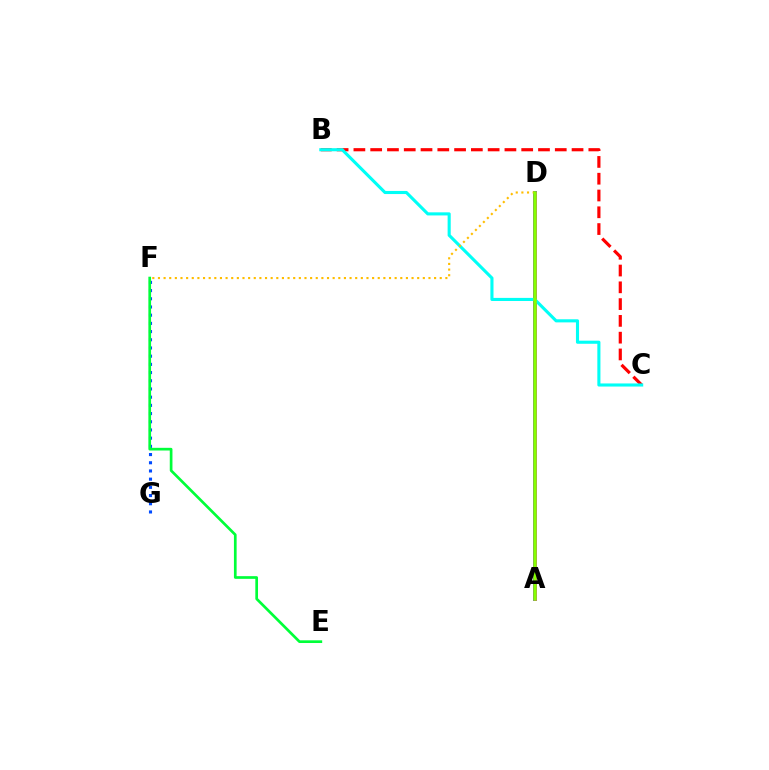{('B', 'C'): [{'color': '#ff0000', 'line_style': 'dashed', 'thickness': 2.28}, {'color': '#00fff6', 'line_style': 'solid', 'thickness': 2.23}], ('A', 'D'): [{'color': '#7200ff', 'line_style': 'solid', 'thickness': 2.81}, {'color': '#ff00cf', 'line_style': 'solid', 'thickness': 2.06}, {'color': '#84ff00', 'line_style': 'solid', 'thickness': 2.55}], ('D', 'F'): [{'color': '#ffbd00', 'line_style': 'dotted', 'thickness': 1.53}], ('F', 'G'): [{'color': '#004bff', 'line_style': 'dotted', 'thickness': 2.23}], ('E', 'F'): [{'color': '#00ff39', 'line_style': 'solid', 'thickness': 1.94}]}